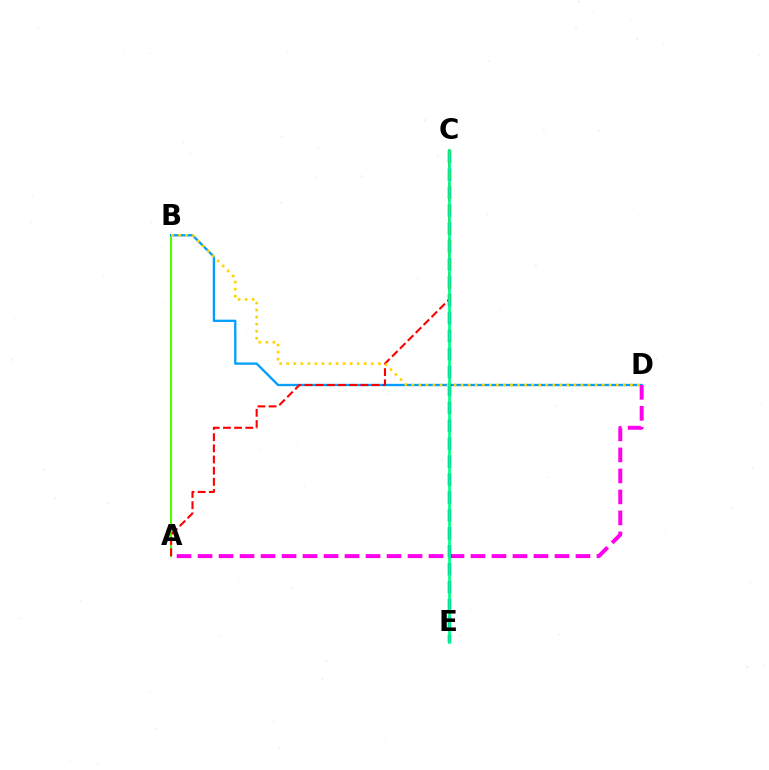{('A', 'B'): [{'color': '#4fff00', 'line_style': 'solid', 'thickness': 1.51}], ('B', 'D'): [{'color': '#009eff', 'line_style': 'solid', 'thickness': 1.66}, {'color': '#ffd500', 'line_style': 'dotted', 'thickness': 1.92}], ('A', 'D'): [{'color': '#ff00ed', 'line_style': 'dashed', 'thickness': 2.85}], ('C', 'E'): [{'color': '#3700ff', 'line_style': 'dashed', 'thickness': 2.44}, {'color': '#00ff86', 'line_style': 'solid', 'thickness': 1.98}], ('A', 'C'): [{'color': '#ff0000', 'line_style': 'dashed', 'thickness': 1.52}]}